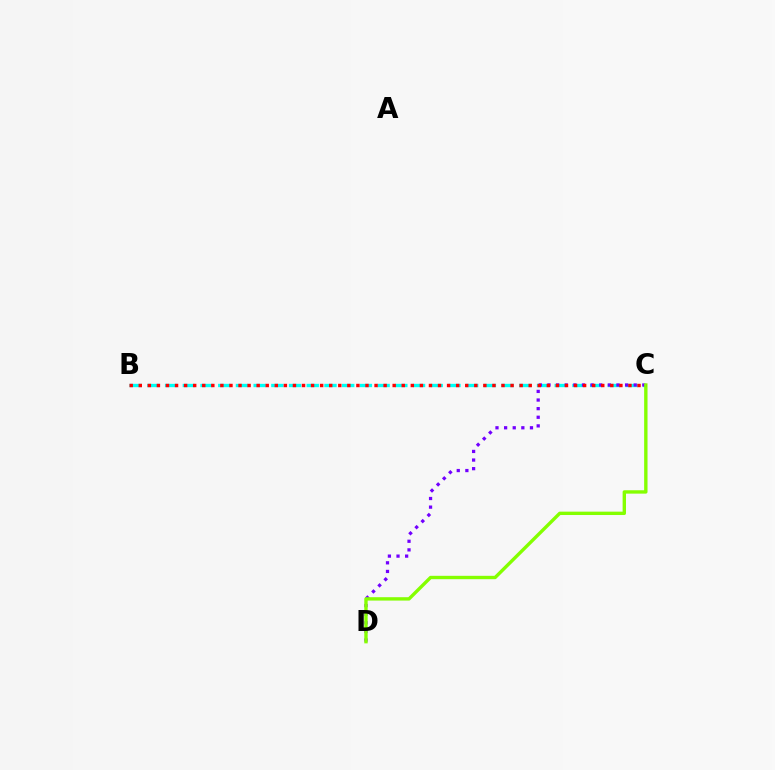{('B', 'C'): [{'color': '#00fff6', 'line_style': 'dashed', 'thickness': 2.41}, {'color': '#ff0000', 'line_style': 'dotted', 'thickness': 2.46}], ('C', 'D'): [{'color': '#7200ff', 'line_style': 'dotted', 'thickness': 2.34}, {'color': '#84ff00', 'line_style': 'solid', 'thickness': 2.43}]}